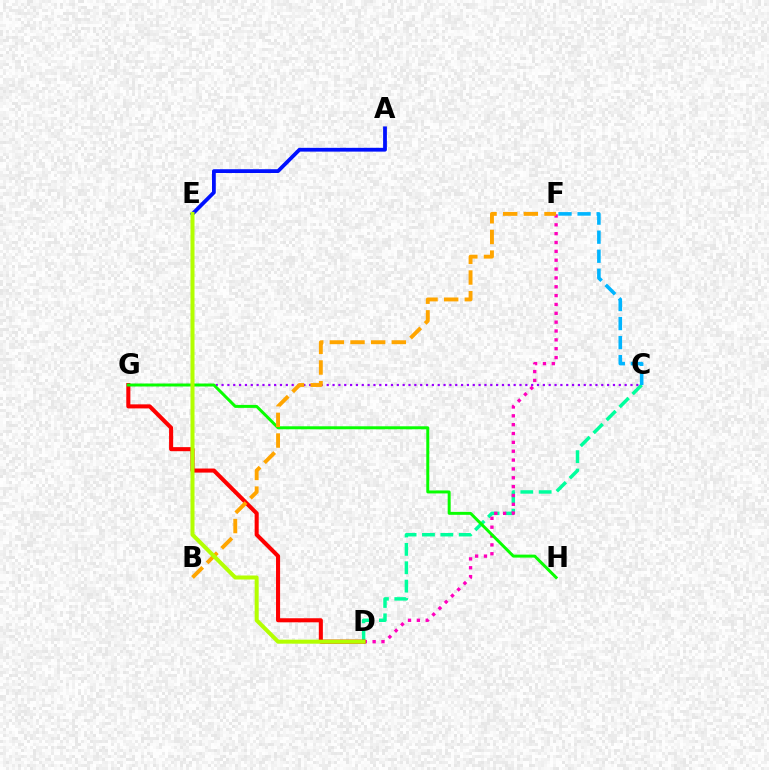{('C', 'D'): [{'color': '#00ff9d', 'line_style': 'dashed', 'thickness': 2.5}], ('C', 'G'): [{'color': '#9b00ff', 'line_style': 'dotted', 'thickness': 1.59}], ('D', 'F'): [{'color': '#ff00bd', 'line_style': 'dotted', 'thickness': 2.4}], ('D', 'G'): [{'color': '#ff0000', 'line_style': 'solid', 'thickness': 2.93}], ('C', 'F'): [{'color': '#00b5ff', 'line_style': 'dashed', 'thickness': 2.59}], ('G', 'H'): [{'color': '#08ff00', 'line_style': 'solid', 'thickness': 2.14}], ('A', 'E'): [{'color': '#0010ff', 'line_style': 'solid', 'thickness': 2.73}], ('B', 'F'): [{'color': '#ffa500', 'line_style': 'dashed', 'thickness': 2.81}], ('D', 'E'): [{'color': '#b3ff00', 'line_style': 'solid', 'thickness': 2.89}]}